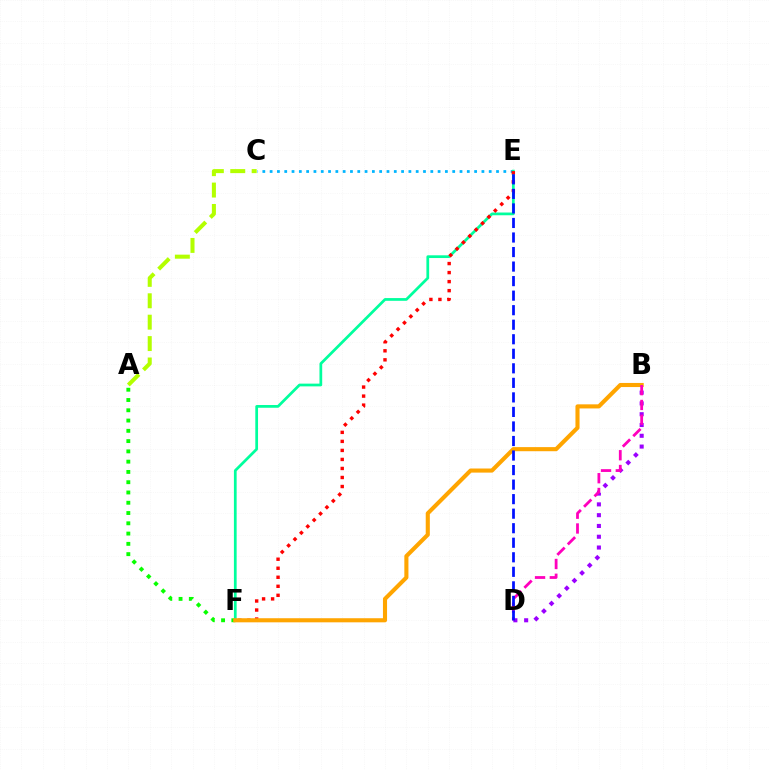{('C', 'E'): [{'color': '#00b5ff', 'line_style': 'dotted', 'thickness': 1.98}], ('A', 'F'): [{'color': '#08ff00', 'line_style': 'dotted', 'thickness': 2.79}], ('E', 'F'): [{'color': '#00ff9d', 'line_style': 'solid', 'thickness': 1.97}, {'color': '#ff0000', 'line_style': 'dotted', 'thickness': 2.45}], ('A', 'C'): [{'color': '#b3ff00', 'line_style': 'dashed', 'thickness': 2.91}], ('B', 'D'): [{'color': '#9b00ff', 'line_style': 'dotted', 'thickness': 2.93}, {'color': '#ff00bd', 'line_style': 'dashed', 'thickness': 2.01}], ('B', 'F'): [{'color': '#ffa500', 'line_style': 'solid', 'thickness': 2.95}], ('D', 'E'): [{'color': '#0010ff', 'line_style': 'dashed', 'thickness': 1.97}]}